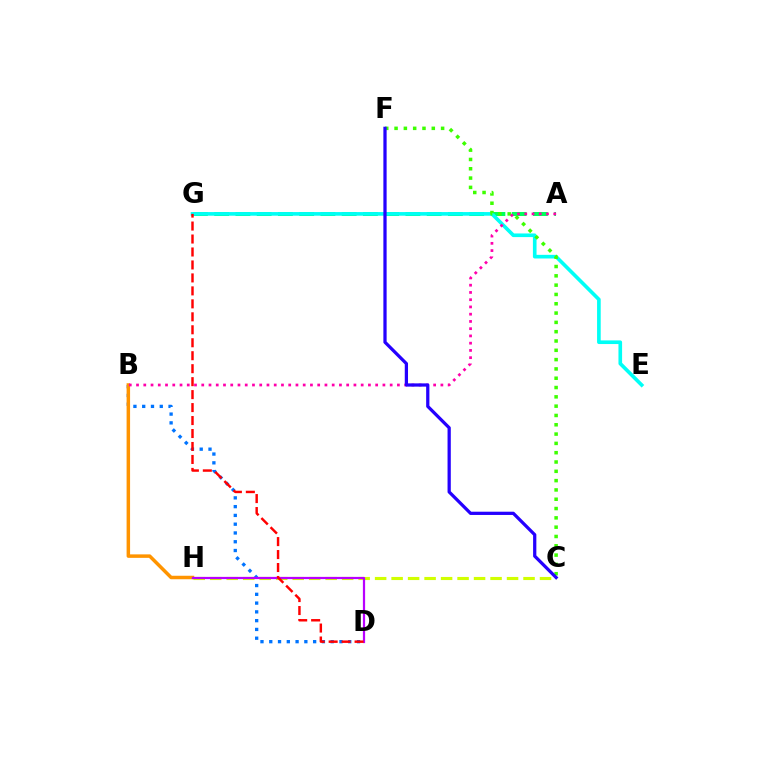{('B', 'D'): [{'color': '#0074ff', 'line_style': 'dotted', 'thickness': 2.38}], ('B', 'H'): [{'color': '#ff9400', 'line_style': 'solid', 'thickness': 2.51}], ('A', 'G'): [{'color': '#00ff5c', 'line_style': 'dashed', 'thickness': 2.89}], ('E', 'G'): [{'color': '#00fff6', 'line_style': 'solid', 'thickness': 2.62}], ('C', 'H'): [{'color': '#d1ff00', 'line_style': 'dashed', 'thickness': 2.24}], ('C', 'F'): [{'color': '#3dff00', 'line_style': 'dotted', 'thickness': 2.53}, {'color': '#2500ff', 'line_style': 'solid', 'thickness': 2.34}], ('A', 'B'): [{'color': '#ff00ac', 'line_style': 'dotted', 'thickness': 1.97}], ('D', 'H'): [{'color': '#b900ff', 'line_style': 'solid', 'thickness': 1.6}], ('D', 'G'): [{'color': '#ff0000', 'line_style': 'dashed', 'thickness': 1.76}]}